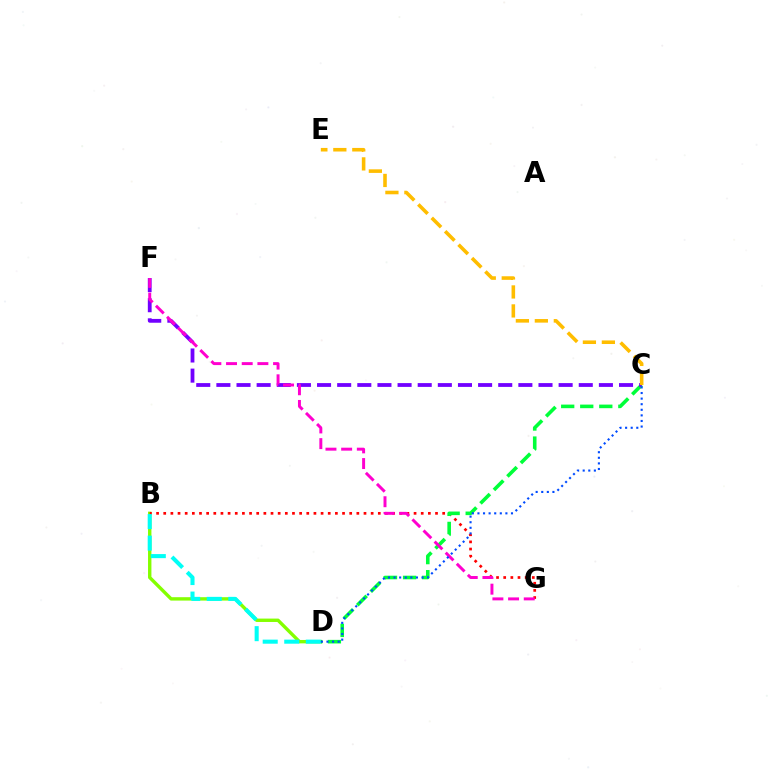{('B', 'D'): [{'color': '#84ff00', 'line_style': 'solid', 'thickness': 2.44}, {'color': '#00fff6', 'line_style': 'dashed', 'thickness': 2.93}], ('B', 'G'): [{'color': '#ff0000', 'line_style': 'dotted', 'thickness': 1.94}], ('C', 'D'): [{'color': '#00ff39', 'line_style': 'dashed', 'thickness': 2.59}, {'color': '#004bff', 'line_style': 'dotted', 'thickness': 1.52}], ('C', 'F'): [{'color': '#7200ff', 'line_style': 'dashed', 'thickness': 2.73}], ('C', 'E'): [{'color': '#ffbd00', 'line_style': 'dashed', 'thickness': 2.58}], ('F', 'G'): [{'color': '#ff00cf', 'line_style': 'dashed', 'thickness': 2.13}]}